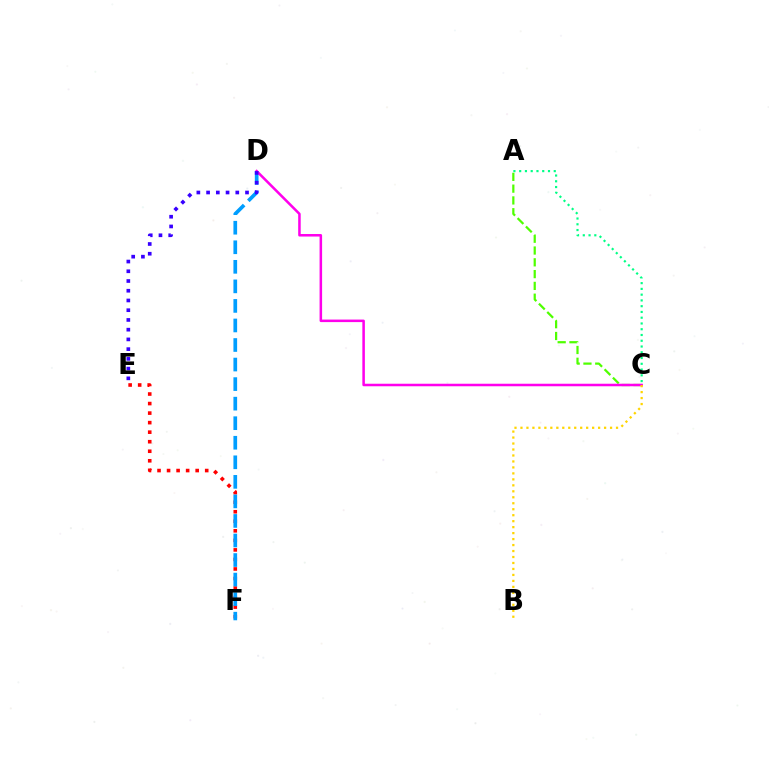{('E', 'F'): [{'color': '#ff0000', 'line_style': 'dotted', 'thickness': 2.59}], ('A', 'C'): [{'color': '#4fff00', 'line_style': 'dashed', 'thickness': 1.6}, {'color': '#00ff86', 'line_style': 'dotted', 'thickness': 1.57}], ('D', 'F'): [{'color': '#009eff', 'line_style': 'dashed', 'thickness': 2.66}], ('C', 'D'): [{'color': '#ff00ed', 'line_style': 'solid', 'thickness': 1.82}], ('B', 'C'): [{'color': '#ffd500', 'line_style': 'dotted', 'thickness': 1.62}], ('D', 'E'): [{'color': '#3700ff', 'line_style': 'dotted', 'thickness': 2.64}]}